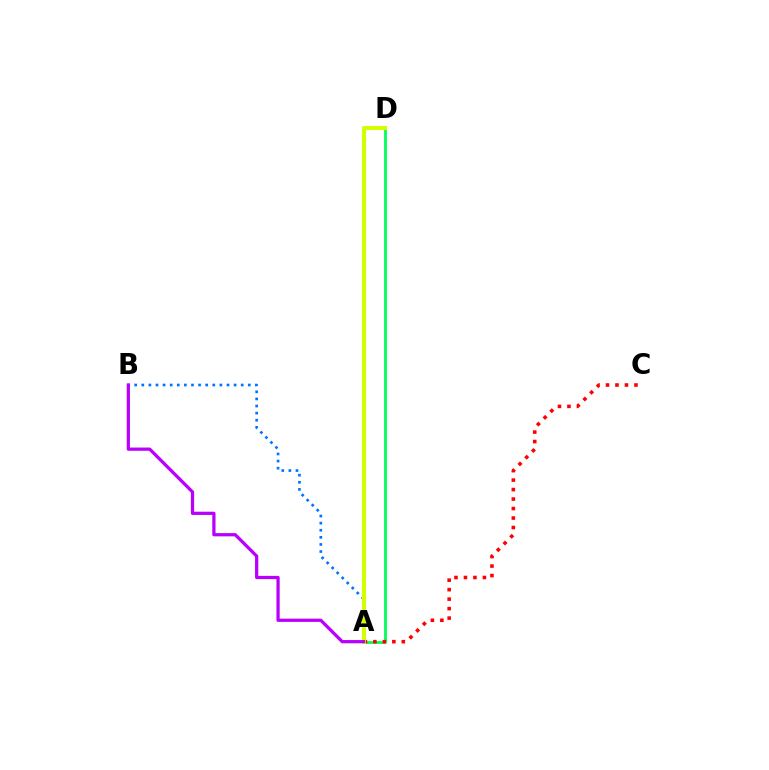{('A', 'D'): [{'color': '#00ff5c', 'line_style': 'solid', 'thickness': 2.03}, {'color': '#d1ff00', 'line_style': 'solid', 'thickness': 2.96}], ('A', 'C'): [{'color': '#ff0000', 'line_style': 'dotted', 'thickness': 2.58}], ('A', 'B'): [{'color': '#0074ff', 'line_style': 'dotted', 'thickness': 1.93}, {'color': '#b900ff', 'line_style': 'solid', 'thickness': 2.34}]}